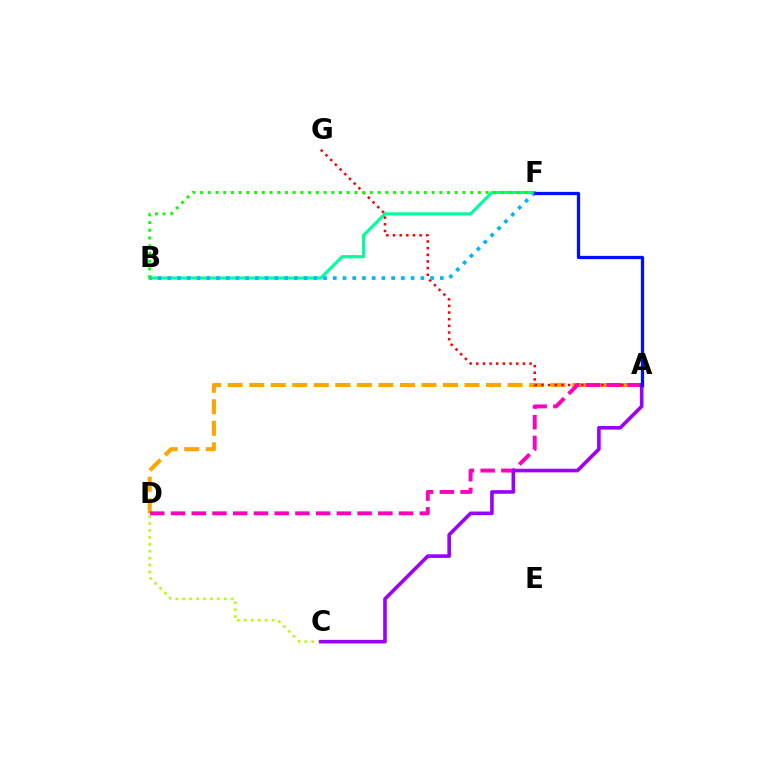{('B', 'F'): [{'color': '#00ff9d', 'line_style': 'solid', 'thickness': 2.25}, {'color': '#00b5ff', 'line_style': 'dotted', 'thickness': 2.64}, {'color': '#08ff00', 'line_style': 'dotted', 'thickness': 2.1}], ('A', 'D'): [{'color': '#ffa500', 'line_style': 'dashed', 'thickness': 2.92}, {'color': '#ff00bd', 'line_style': 'dashed', 'thickness': 2.82}], ('A', 'G'): [{'color': '#ff0000', 'line_style': 'dotted', 'thickness': 1.81}], ('C', 'D'): [{'color': '#b3ff00', 'line_style': 'dotted', 'thickness': 1.88}], ('A', 'C'): [{'color': '#9b00ff', 'line_style': 'solid', 'thickness': 2.6}], ('A', 'F'): [{'color': '#0010ff', 'line_style': 'solid', 'thickness': 2.35}]}